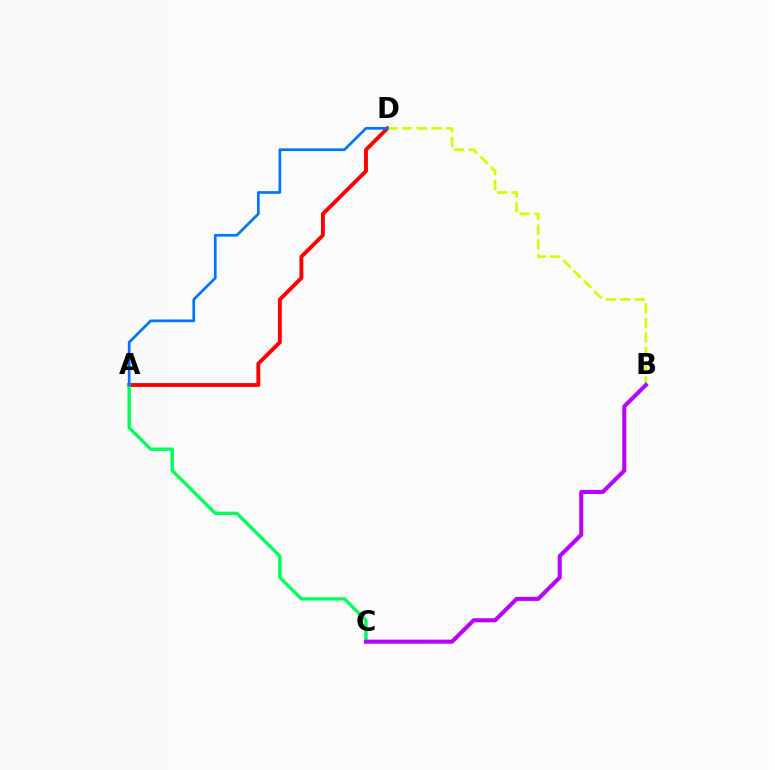{('A', 'D'): [{'color': '#ff0000', 'line_style': 'solid', 'thickness': 2.8}, {'color': '#0074ff', 'line_style': 'solid', 'thickness': 1.95}], ('B', 'D'): [{'color': '#d1ff00', 'line_style': 'dashed', 'thickness': 1.99}], ('A', 'C'): [{'color': '#00ff5c', 'line_style': 'solid', 'thickness': 2.43}], ('B', 'C'): [{'color': '#b900ff', 'line_style': 'solid', 'thickness': 2.93}]}